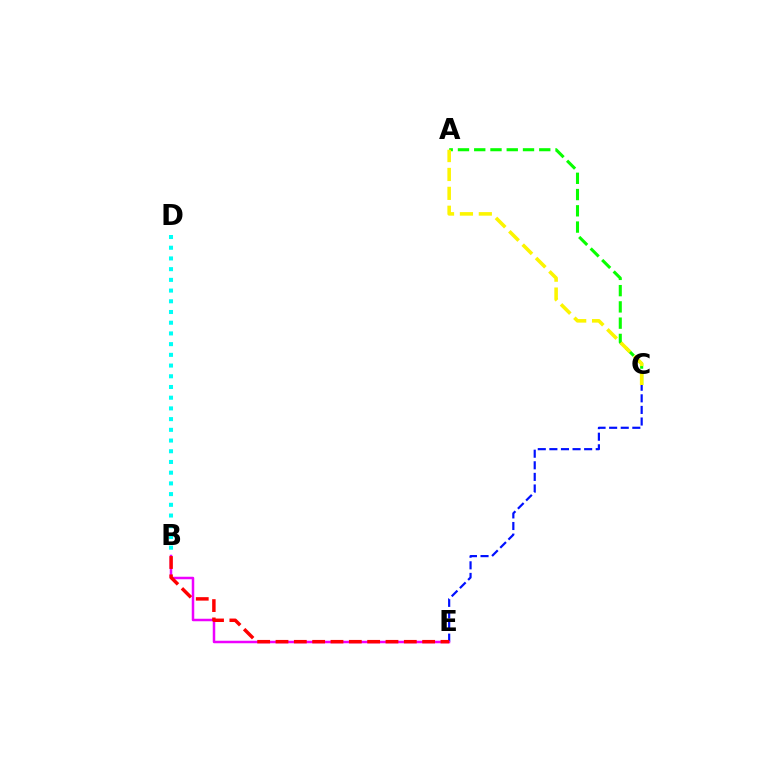{('A', 'C'): [{'color': '#08ff00', 'line_style': 'dashed', 'thickness': 2.21}, {'color': '#fcf500', 'line_style': 'dashed', 'thickness': 2.57}], ('C', 'E'): [{'color': '#0010ff', 'line_style': 'dashed', 'thickness': 1.58}], ('B', 'E'): [{'color': '#ee00ff', 'line_style': 'solid', 'thickness': 1.8}, {'color': '#ff0000', 'line_style': 'dashed', 'thickness': 2.49}], ('B', 'D'): [{'color': '#00fff6', 'line_style': 'dotted', 'thickness': 2.91}]}